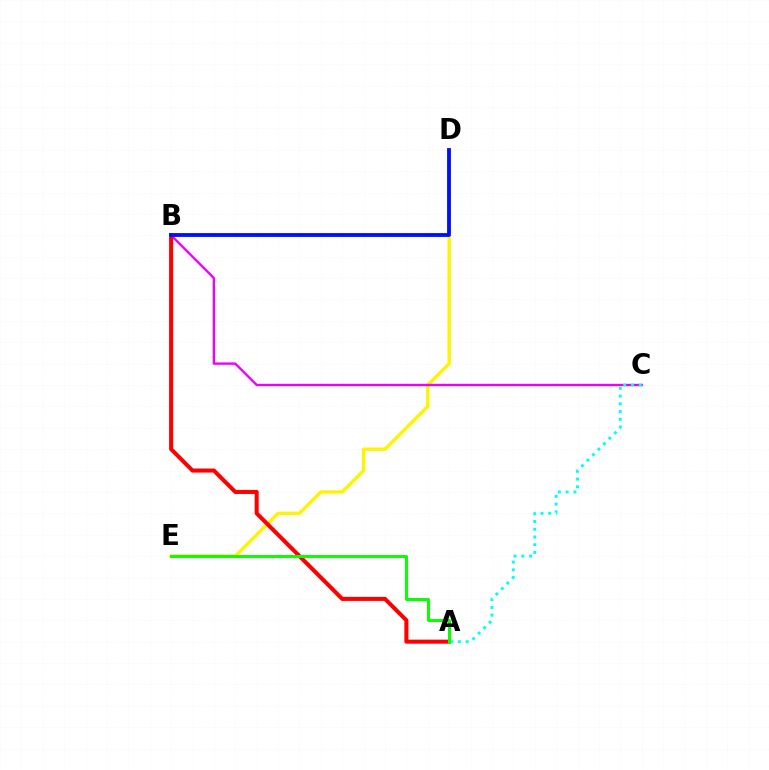{('D', 'E'): [{'color': '#fcf500', 'line_style': 'solid', 'thickness': 2.43}], ('B', 'C'): [{'color': '#ee00ff', 'line_style': 'solid', 'thickness': 1.7}], ('A', 'B'): [{'color': '#ff0000', 'line_style': 'solid', 'thickness': 2.91}], ('A', 'C'): [{'color': '#00fff6', 'line_style': 'dotted', 'thickness': 2.1}], ('B', 'D'): [{'color': '#0010ff', 'line_style': 'solid', 'thickness': 2.75}], ('A', 'E'): [{'color': '#08ff00', 'line_style': 'solid', 'thickness': 2.13}]}